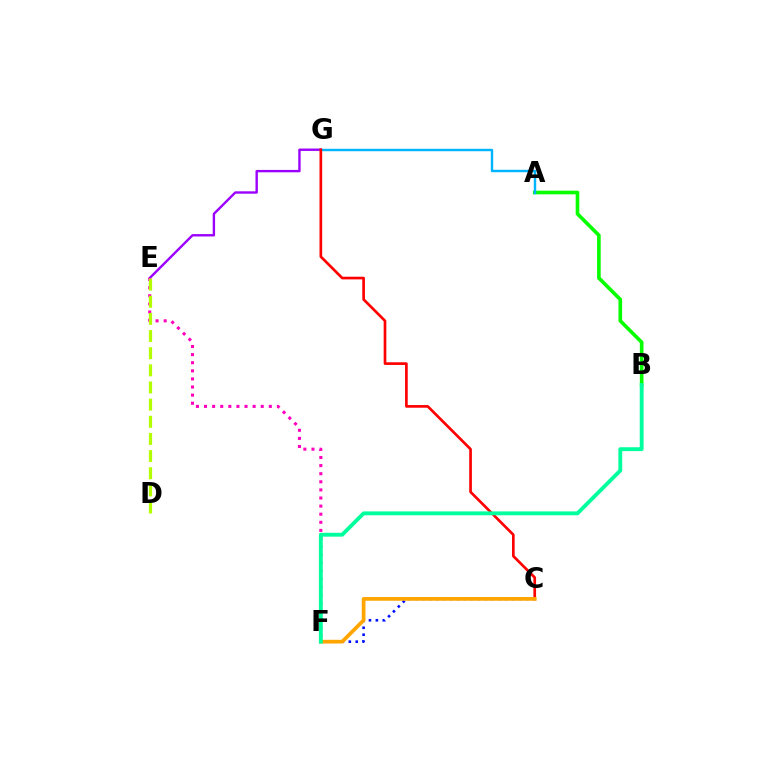{('A', 'B'): [{'color': '#08ff00', 'line_style': 'solid', 'thickness': 2.62}], ('C', 'F'): [{'color': '#0010ff', 'line_style': 'dotted', 'thickness': 1.88}, {'color': '#ffa500', 'line_style': 'solid', 'thickness': 2.68}], ('E', 'G'): [{'color': '#9b00ff', 'line_style': 'solid', 'thickness': 1.72}], ('A', 'G'): [{'color': '#00b5ff', 'line_style': 'solid', 'thickness': 1.74}], ('E', 'F'): [{'color': '#ff00bd', 'line_style': 'dotted', 'thickness': 2.2}], ('D', 'E'): [{'color': '#b3ff00', 'line_style': 'dashed', 'thickness': 2.33}], ('C', 'G'): [{'color': '#ff0000', 'line_style': 'solid', 'thickness': 1.92}], ('B', 'F'): [{'color': '#00ff9d', 'line_style': 'solid', 'thickness': 2.78}]}